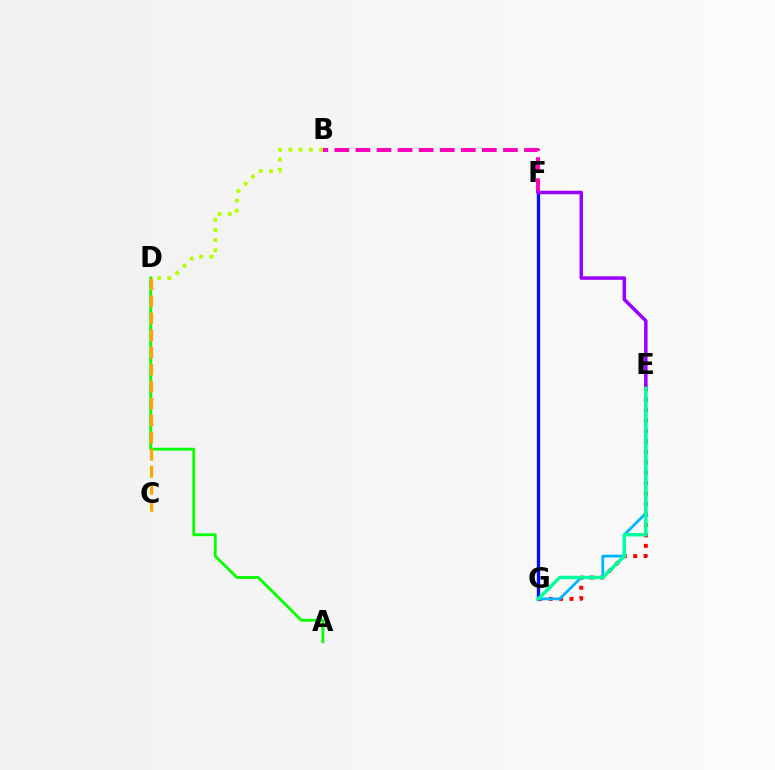{('B', 'F'): [{'color': '#ff00bd', 'line_style': 'dashed', 'thickness': 2.86}], ('E', 'G'): [{'color': '#ff0000', 'line_style': 'dotted', 'thickness': 2.84}, {'color': '#00b5ff', 'line_style': 'solid', 'thickness': 1.99}, {'color': '#00ff9d', 'line_style': 'solid', 'thickness': 2.5}], ('F', 'G'): [{'color': '#0010ff', 'line_style': 'solid', 'thickness': 2.36}], ('B', 'D'): [{'color': '#b3ff00', 'line_style': 'dotted', 'thickness': 2.77}], ('A', 'D'): [{'color': '#08ff00', 'line_style': 'solid', 'thickness': 2.04}], ('C', 'D'): [{'color': '#ffa500', 'line_style': 'dashed', 'thickness': 2.31}], ('E', 'F'): [{'color': '#9b00ff', 'line_style': 'solid', 'thickness': 2.51}]}